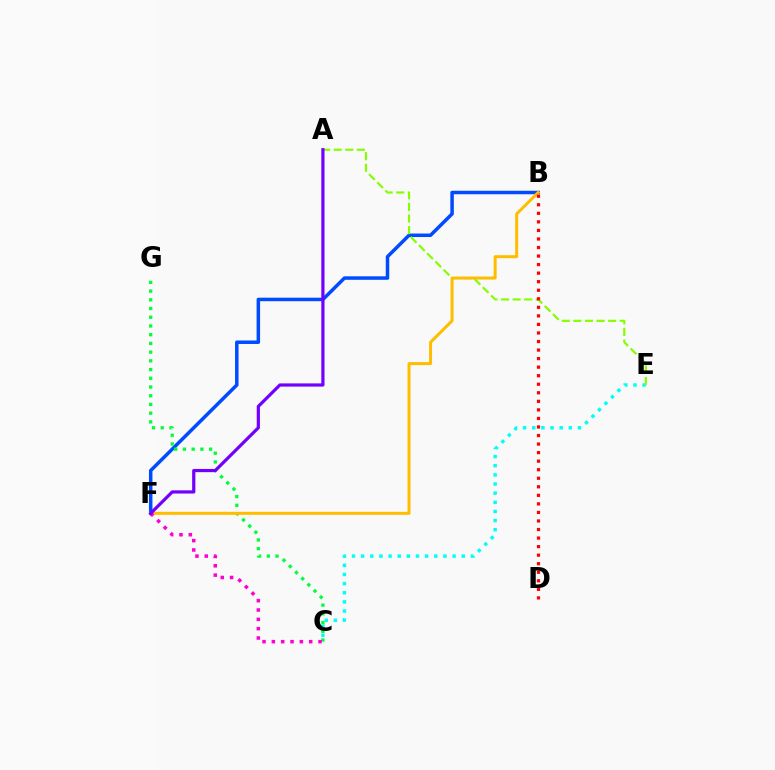{('C', 'E'): [{'color': '#00fff6', 'line_style': 'dotted', 'thickness': 2.48}], ('B', 'F'): [{'color': '#004bff', 'line_style': 'solid', 'thickness': 2.52}, {'color': '#ffbd00', 'line_style': 'solid', 'thickness': 2.16}], ('A', 'E'): [{'color': '#84ff00', 'line_style': 'dashed', 'thickness': 1.58}], ('C', 'G'): [{'color': '#00ff39', 'line_style': 'dotted', 'thickness': 2.37}], ('C', 'F'): [{'color': '#ff00cf', 'line_style': 'dotted', 'thickness': 2.54}], ('B', 'D'): [{'color': '#ff0000', 'line_style': 'dotted', 'thickness': 2.32}], ('A', 'F'): [{'color': '#7200ff', 'line_style': 'solid', 'thickness': 2.31}]}